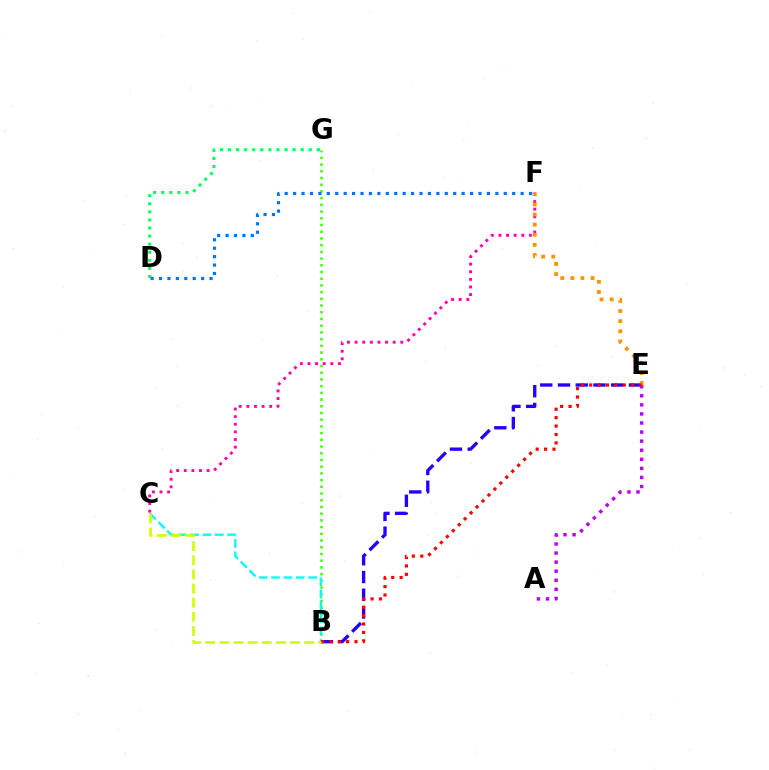{('B', 'E'): [{'color': '#2500ff', 'line_style': 'dashed', 'thickness': 2.41}, {'color': '#ff0000', 'line_style': 'dotted', 'thickness': 2.28}], ('D', 'G'): [{'color': '#00ff5c', 'line_style': 'dotted', 'thickness': 2.2}], ('A', 'E'): [{'color': '#b900ff', 'line_style': 'dotted', 'thickness': 2.47}], ('B', 'G'): [{'color': '#3dff00', 'line_style': 'dotted', 'thickness': 1.82}], ('C', 'F'): [{'color': '#ff00ac', 'line_style': 'dotted', 'thickness': 2.07}], ('E', 'F'): [{'color': '#ff9400', 'line_style': 'dotted', 'thickness': 2.75}], ('B', 'C'): [{'color': '#00fff6', 'line_style': 'dashed', 'thickness': 1.68}, {'color': '#d1ff00', 'line_style': 'dashed', 'thickness': 1.92}], ('D', 'F'): [{'color': '#0074ff', 'line_style': 'dotted', 'thickness': 2.29}]}